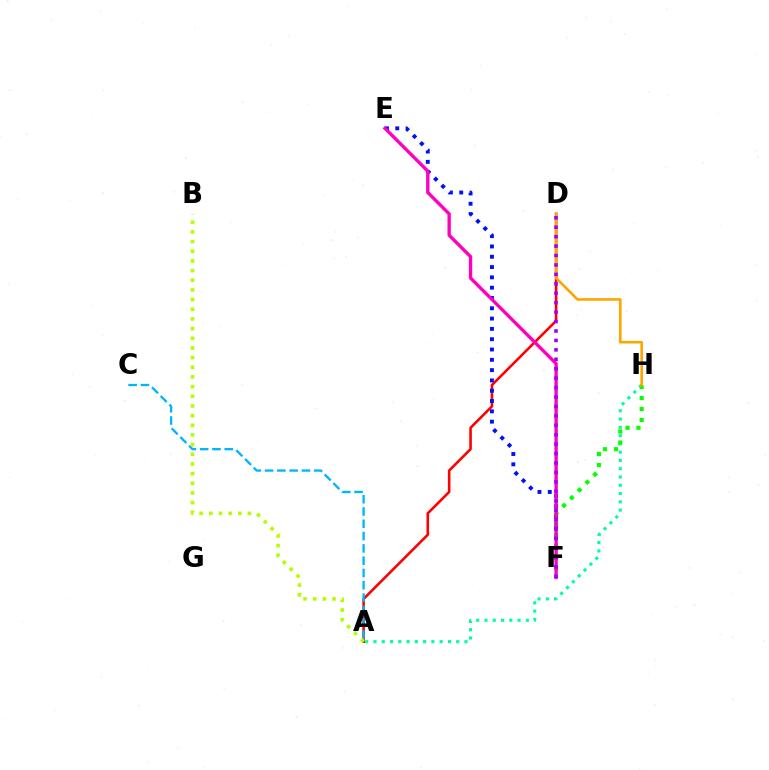{('A', 'D'): [{'color': '#ff0000', 'line_style': 'solid', 'thickness': 1.86}], ('E', 'F'): [{'color': '#0010ff', 'line_style': 'dotted', 'thickness': 2.8}, {'color': '#ff00bd', 'line_style': 'solid', 'thickness': 2.41}], ('A', 'C'): [{'color': '#00b5ff', 'line_style': 'dashed', 'thickness': 1.67}], ('A', 'B'): [{'color': '#b3ff00', 'line_style': 'dotted', 'thickness': 2.63}], ('A', 'H'): [{'color': '#00ff9d', 'line_style': 'dotted', 'thickness': 2.25}], ('F', 'H'): [{'color': '#08ff00', 'line_style': 'dotted', 'thickness': 2.98}], ('D', 'H'): [{'color': '#ffa500', 'line_style': 'solid', 'thickness': 1.88}], ('D', 'F'): [{'color': '#9b00ff', 'line_style': 'dotted', 'thickness': 2.56}]}